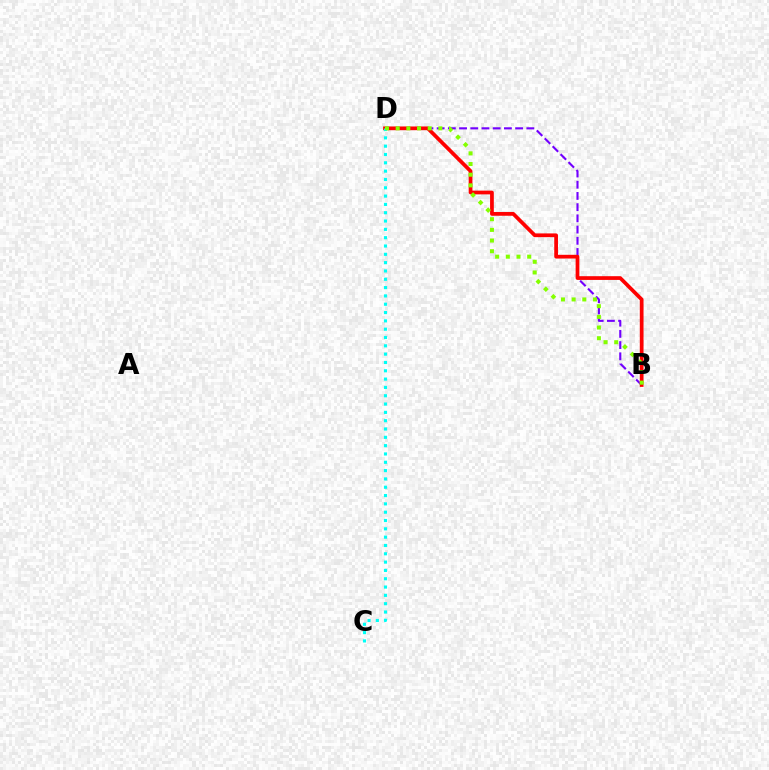{('B', 'D'): [{'color': '#7200ff', 'line_style': 'dashed', 'thickness': 1.52}, {'color': '#ff0000', 'line_style': 'solid', 'thickness': 2.69}, {'color': '#84ff00', 'line_style': 'dotted', 'thickness': 2.9}], ('C', 'D'): [{'color': '#00fff6', 'line_style': 'dotted', 'thickness': 2.26}]}